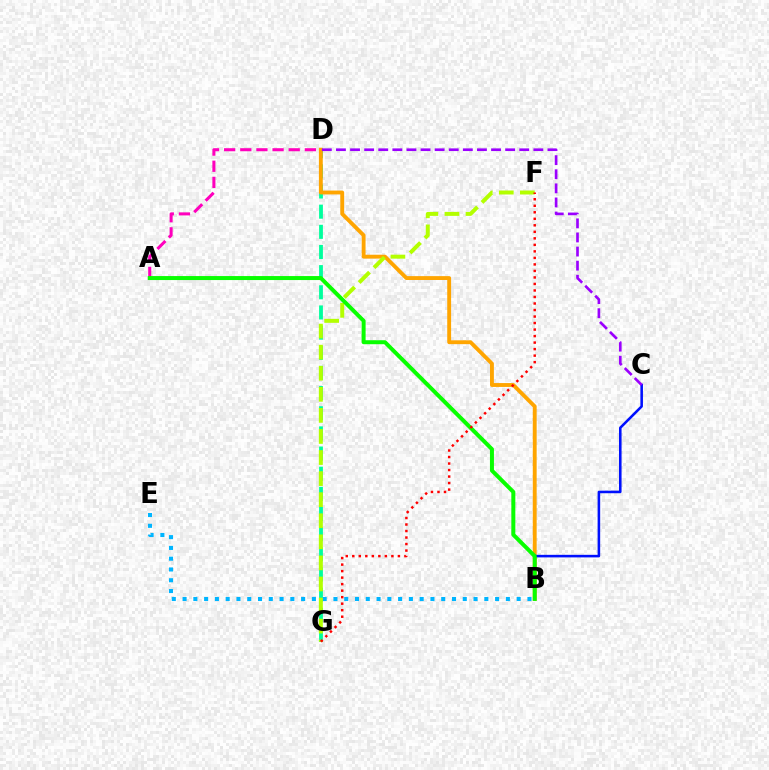{('D', 'G'): [{'color': '#00ff9d', 'line_style': 'dashed', 'thickness': 2.74}], ('B', 'E'): [{'color': '#00b5ff', 'line_style': 'dotted', 'thickness': 2.93}], ('B', 'D'): [{'color': '#ffa500', 'line_style': 'solid', 'thickness': 2.79}], ('F', 'G'): [{'color': '#b3ff00', 'line_style': 'dashed', 'thickness': 2.86}, {'color': '#ff0000', 'line_style': 'dotted', 'thickness': 1.77}], ('B', 'C'): [{'color': '#0010ff', 'line_style': 'solid', 'thickness': 1.85}], ('A', 'D'): [{'color': '#ff00bd', 'line_style': 'dashed', 'thickness': 2.19}], ('A', 'B'): [{'color': '#08ff00', 'line_style': 'solid', 'thickness': 2.87}], ('C', 'D'): [{'color': '#9b00ff', 'line_style': 'dashed', 'thickness': 1.92}]}